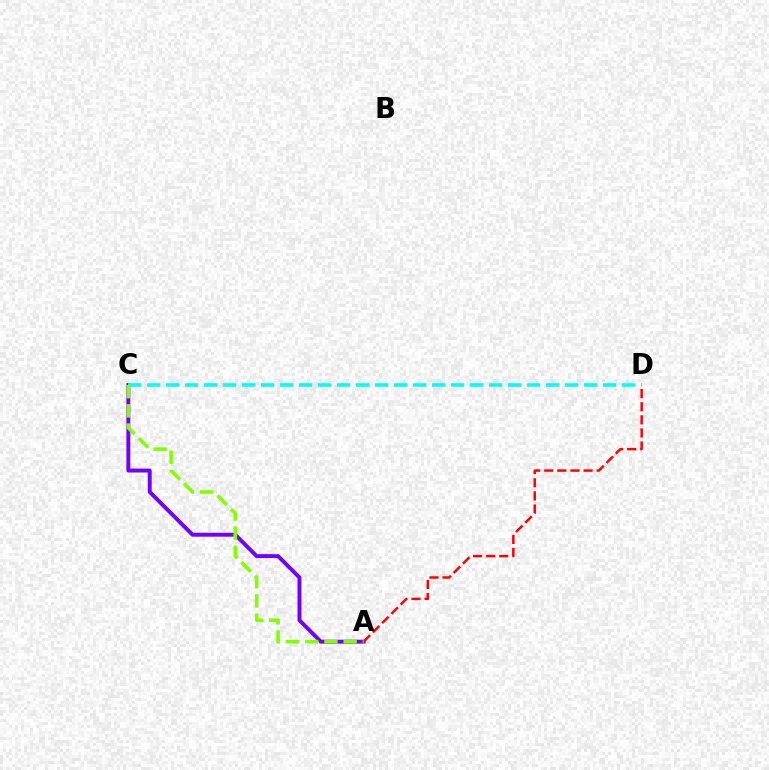{('A', 'C'): [{'color': '#7200ff', 'line_style': 'solid', 'thickness': 2.82}, {'color': '#84ff00', 'line_style': 'dashed', 'thickness': 2.6}], ('C', 'D'): [{'color': '#00fff6', 'line_style': 'dashed', 'thickness': 2.58}], ('A', 'D'): [{'color': '#ff0000', 'line_style': 'dashed', 'thickness': 1.78}]}